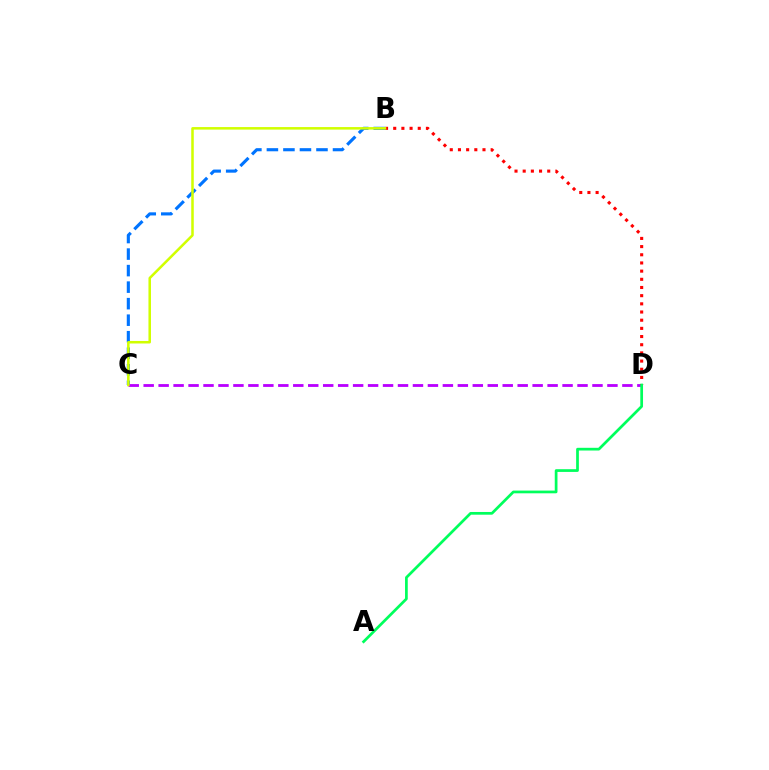{('B', 'C'): [{'color': '#0074ff', 'line_style': 'dashed', 'thickness': 2.25}, {'color': '#d1ff00', 'line_style': 'solid', 'thickness': 1.82}], ('C', 'D'): [{'color': '#b900ff', 'line_style': 'dashed', 'thickness': 2.03}], ('B', 'D'): [{'color': '#ff0000', 'line_style': 'dotted', 'thickness': 2.22}], ('A', 'D'): [{'color': '#00ff5c', 'line_style': 'solid', 'thickness': 1.96}]}